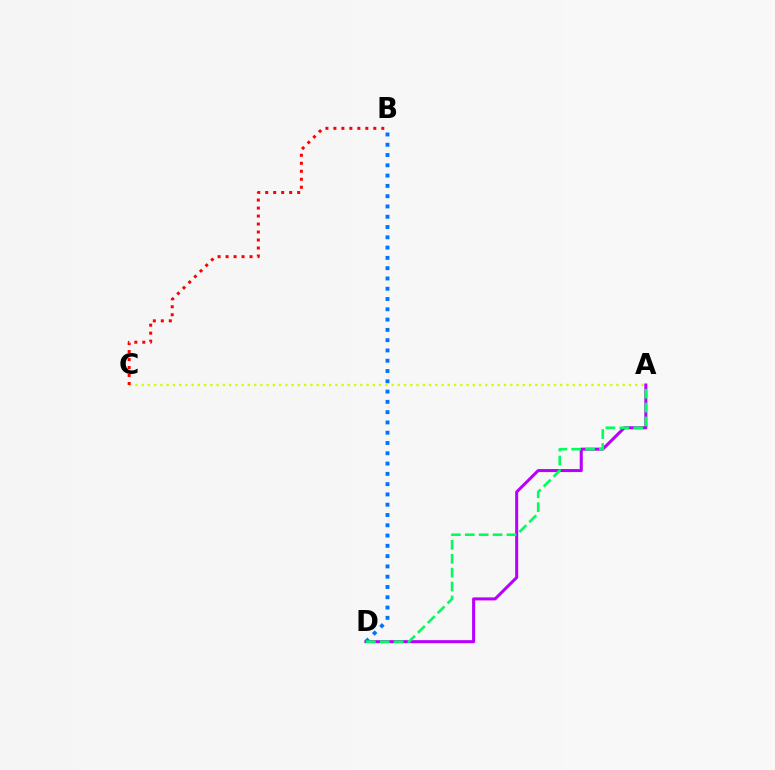{('A', 'D'): [{'color': '#b900ff', 'line_style': 'solid', 'thickness': 2.19}, {'color': '#00ff5c', 'line_style': 'dashed', 'thickness': 1.89}], ('B', 'D'): [{'color': '#0074ff', 'line_style': 'dotted', 'thickness': 2.79}], ('A', 'C'): [{'color': '#d1ff00', 'line_style': 'dotted', 'thickness': 1.7}], ('B', 'C'): [{'color': '#ff0000', 'line_style': 'dotted', 'thickness': 2.17}]}